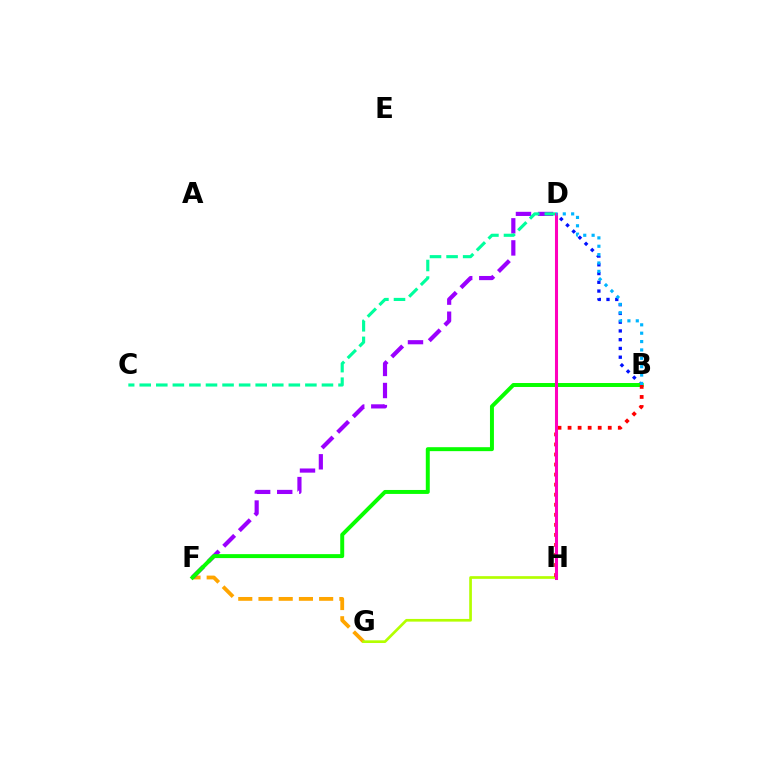{('B', 'D'): [{'color': '#0010ff', 'line_style': 'dotted', 'thickness': 2.38}, {'color': '#00b5ff', 'line_style': 'dotted', 'thickness': 2.27}], ('F', 'G'): [{'color': '#ffa500', 'line_style': 'dashed', 'thickness': 2.75}], ('D', 'F'): [{'color': '#9b00ff', 'line_style': 'dashed', 'thickness': 3.0}], ('B', 'F'): [{'color': '#08ff00', 'line_style': 'solid', 'thickness': 2.85}], ('C', 'D'): [{'color': '#00ff9d', 'line_style': 'dashed', 'thickness': 2.25}], ('G', 'H'): [{'color': '#b3ff00', 'line_style': 'solid', 'thickness': 1.93}], ('B', 'H'): [{'color': '#ff0000', 'line_style': 'dotted', 'thickness': 2.73}], ('D', 'H'): [{'color': '#ff00bd', 'line_style': 'solid', 'thickness': 2.2}]}